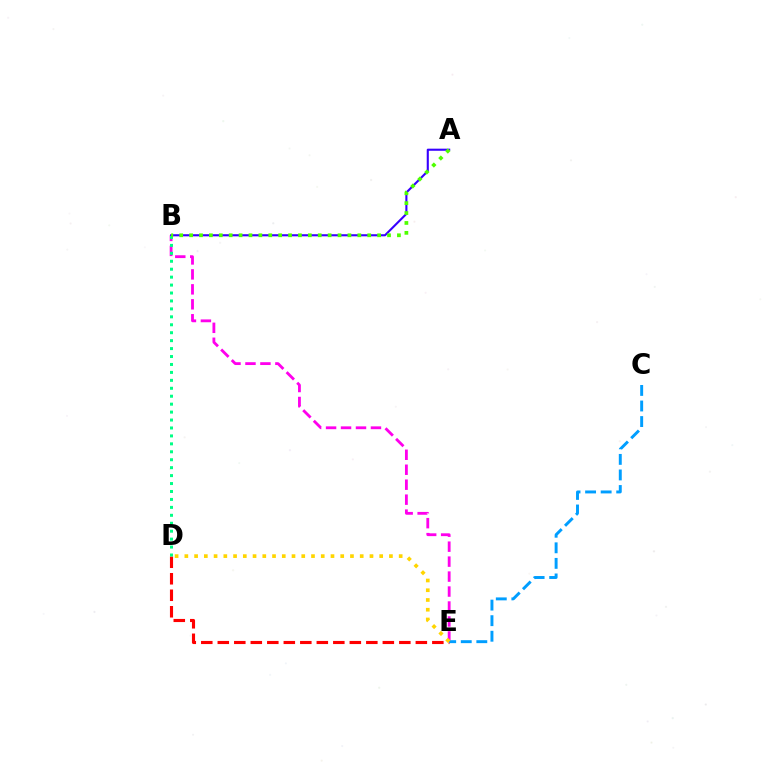{('B', 'E'): [{'color': '#ff00ed', 'line_style': 'dashed', 'thickness': 2.03}], ('D', 'E'): [{'color': '#ff0000', 'line_style': 'dashed', 'thickness': 2.24}, {'color': '#ffd500', 'line_style': 'dotted', 'thickness': 2.65}], ('C', 'E'): [{'color': '#009eff', 'line_style': 'dashed', 'thickness': 2.11}], ('A', 'B'): [{'color': '#3700ff', 'line_style': 'solid', 'thickness': 1.52}, {'color': '#4fff00', 'line_style': 'dotted', 'thickness': 2.69}], ('B', 'D'): [{'color': '#00ff86', 'line_style': 'dotted', 'thickness': 2.16}]}